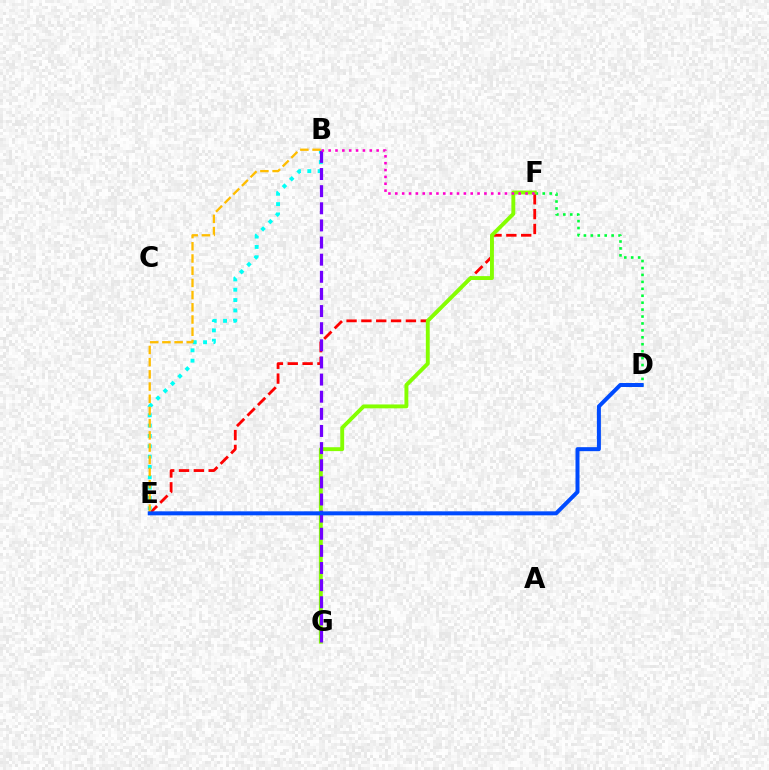{('D', 'F'): [{'color': '#00ff39', 'line_style': 'dotted', 'thickness': 1.88}], ('E', 'F'): [{'color': '#ff0000', 'line_style': 'dashed', 'thickness': 2.02}], ('F', 'G'): [{'color': '#84ff00', 'line_style': 'solid', 'thickness': 2.8}], ('B', 'E'): [{'color': '#00fff6', 'line_style': 'dotted', 'thickness': 2.81}, {'color': '#ffbd00', 'line_style': 'dashed', 'thickness': 1.66}], ('B', 'G'): [{'color': '#7200ff', 'line_style': 'dashed', 'thickness': 2.33}], ('D', 'E'): [{'color': '#004bff', 'line_style': 'solid', 'thickness': 2.88}], ('B', 'F'): [{'color': '#ff00cf', 'line_style': 'dotted', 'thickness': 1.86}]}